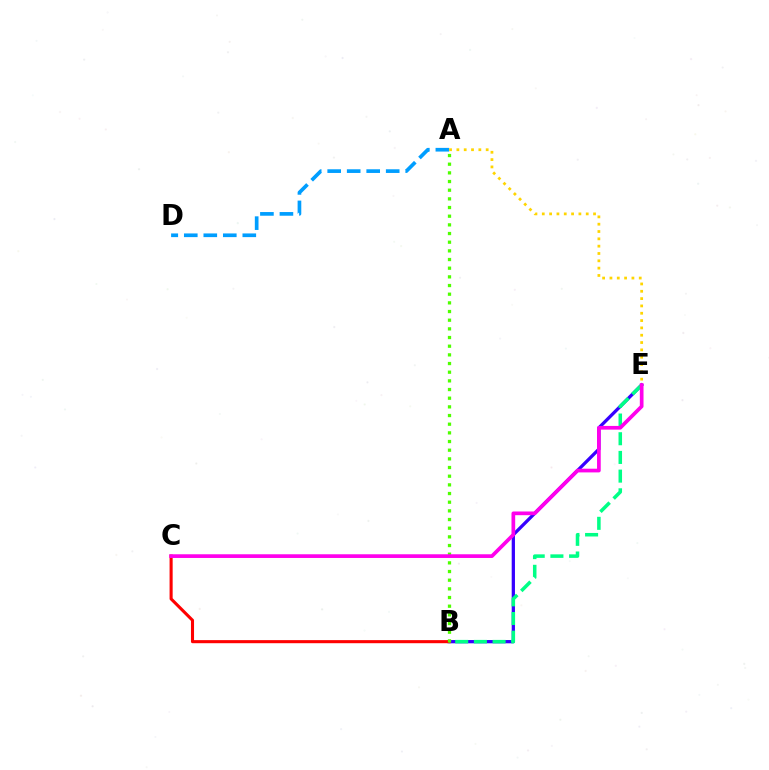{('B', 'E'): [{'color': '#3700ff', 'line_style': 'solid', 'thickness': 2.35}, {'color': '#00ff86', 'line_style': 'dashed', 'thickness': 2.54}], ('B', 'C'): [{'color': '#ff0000', 'line_style': 'solid', 'thickness': 2.22}], ('A', 'D'): [{'color': '#009eff', 'line_style': 'dashed', 'thickness': 2.65}], ('A', 'E'): [{'color': '#ffd500', 'line_style': 'dotted', 'thickness': 1.99}], ('A', 'B'): [{'color': '#4fff00', 'line_style': 'dotted', 'thickness': 2.35}], ('C', 'E'): [{'color': '#ff00ed', 'line_style': 'solid', 'thickness': 2.67}]}